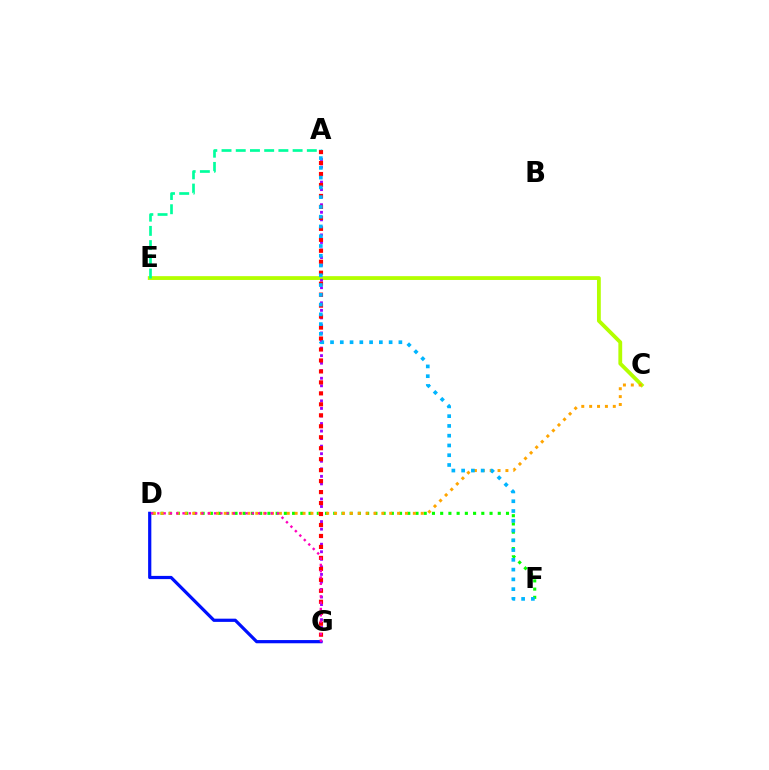{('D', 'F'): [{'color': '#08ff00', 'line_style': 'dotted', 'thickness': 2.23}], ('C', 'E'): [{'color': '#b3ff00', 'line_style': 'solid', 'thickness': 2.74}], ('A', 'E'): [{'color': '#00ff9d', 'line_style': 'dashed', 'thickness': 1.93}], ('D', 'G'): [{'color': '#0010ff', 'line_style': 'solid', 'thickness': 2.31}, {'color': '#ff00bd', 'line_style': 'dotted', 'thickness': 1.71}], ('C', 'D'): [{'color': '#ffa500', 'line_style': 'dotted', 'thickness': 2.14}], ('A', 'G'): [{'color': '#9b00ff', 'line_style': 'dotted', 'thickness': 2.05}, {'color': '#ff0000', 'line_style': 'dotted', 'thickness': 2.98}], ('A', 'F'): [{'color': '#00b5ff', 'line_style': 'dotted', 'thickness': 2.65}]}